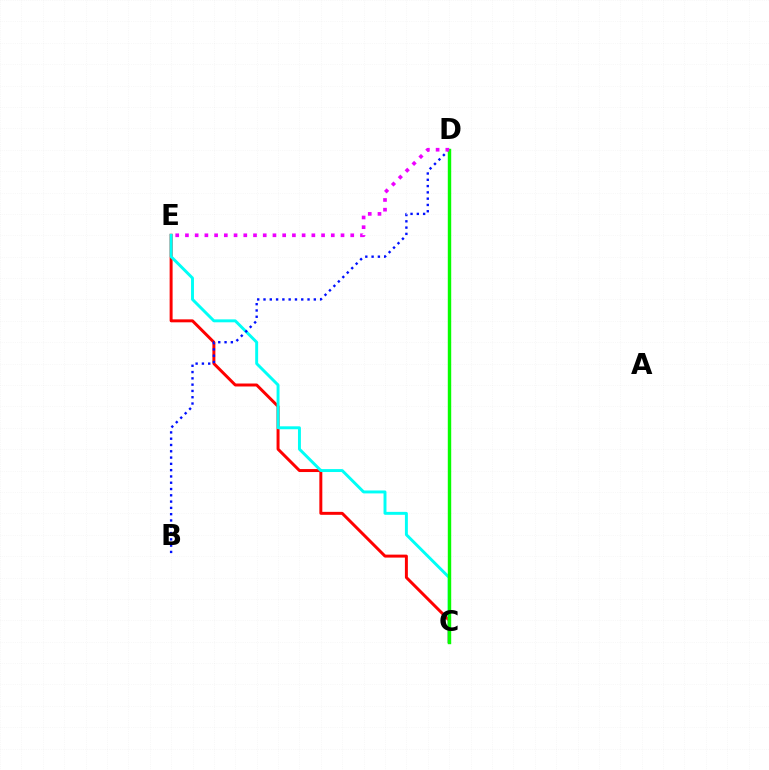{('C', 'D'): [{'color': '#fcf500', 'line_style': 'dashed', 'thickness': 2.03}, {'color': '#08ff00', 'line_style': 'solid', 'thickness': 2.46}], ('C', 'E'): [{'color': '#ff0000', 'line_style': 'solid', 'thickness': 2.14}, {'color': '#00fff6', 'line_style': 'solid', 'thickness': 2.11}], ('B', 'D'): [{'color': '#0010ff', 'line_style': 'dotted', 'thickness': 1.71}], ('D', 'E'): [{'color': '#ee00ff', 'line_style': 'dotted', 'thickness': 2.64}]}